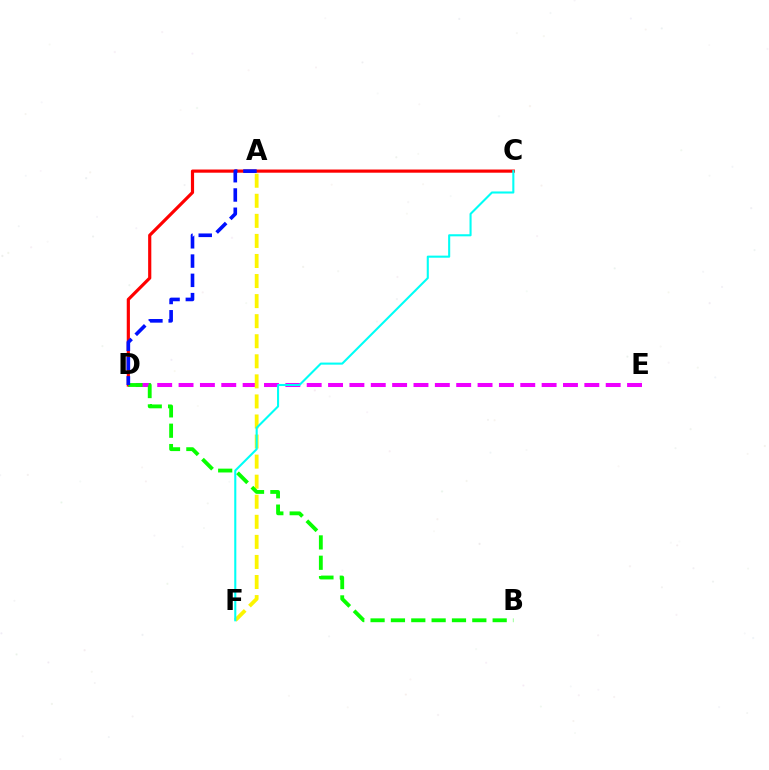{('D', 'E'): [{'color': '#ee00ff', 'line_style': 'dashed', 'thickness': 2.9}], ('C', 'D'): [{'color': '#ff0000', 'line_style': 'solid', 'thickness': 2.28}], ('A', 'F'): [{'color': '#fcf500', 'line_style': 'dashed', 'thickness': 2.73}], ('C', 'F'): [{'color': '#00fff6', 'line_style': 'solid', 'thickness': 1.5}], ('B', 'D'): [{'color': '#08ff00', 'line_style': 'dashed', 'thickness': 2.76}], ('A', 'D'): [{'color': '#0010ff', 'line_style': 'dashed', 'thickness': 2.62}]}